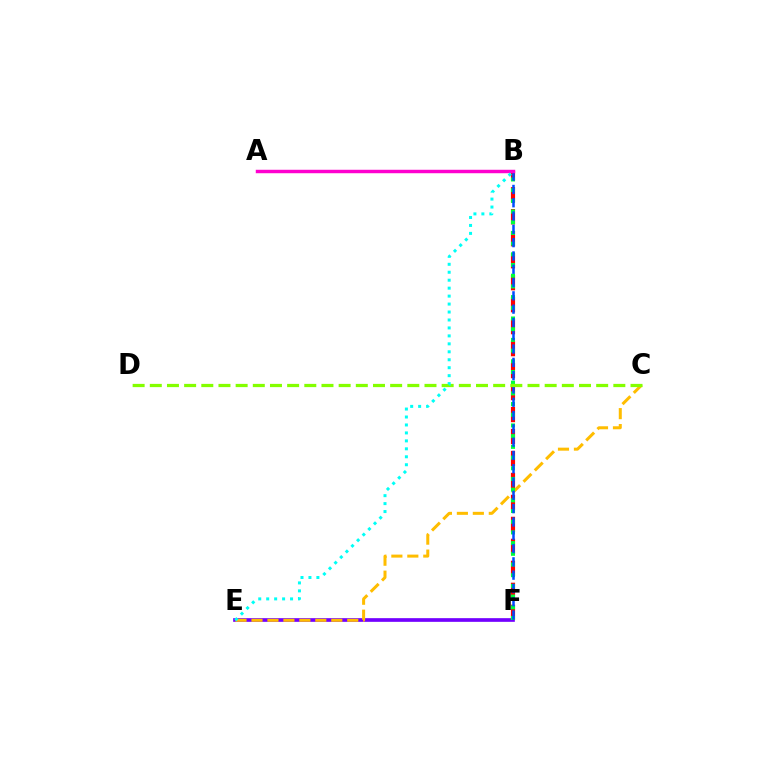{('E', 'F'): [{'color': '#7200ff', 'line_style': 'solid', 'thickness': 2.65}], ('C', 'E'): [{'color': '#ffbd00', 'line_style': 'dashed', 'thickness': 2.17}], ('B', 'F'): [{'color': '#ff0000', 'line_style': 'dashed', 'thickness': 2.99}, {'color': '#00ff39', 'line_style': 'dotted', 'thickness': 2.91}, {'color': '#004bff', 'line_style': 'dashed', 'thickness': 1.81}], ('A', 'B'): [{'color': '#ff00cf', 'line_style': 'solid', 'thickness': 2.48}], ('C', 'D'): [{'color': '#84ff00', 'line_style': 'dashed', 'thickness': 2.33}], ('B', 'E'): [{'color': '#00fff6', 'line_style': 'dotted', 'thickness': 2.16}]}